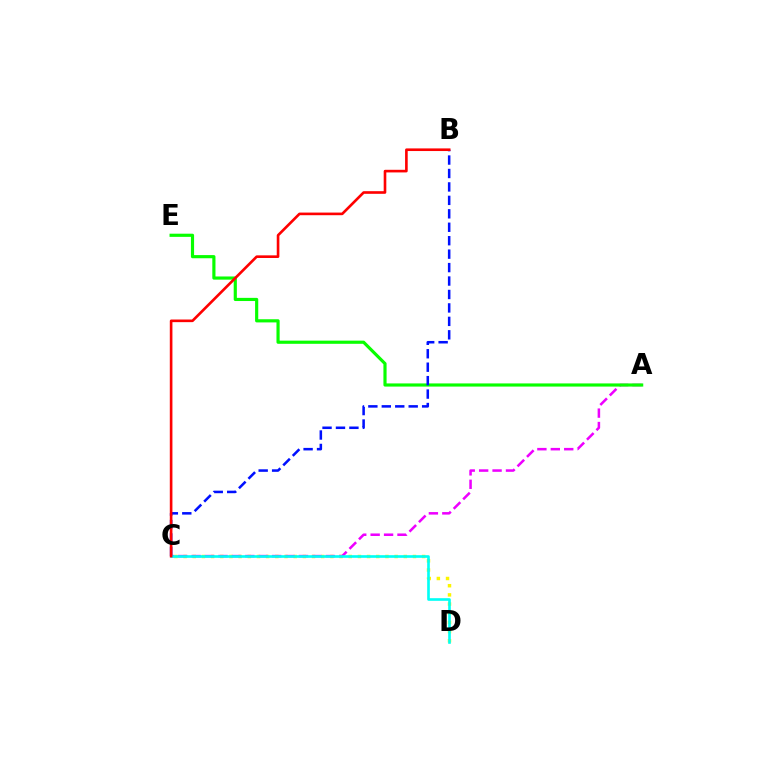{('C', 'D'): [{'color': '#fcf500', 'line_style': 'dotted', 'thickness': 2.49}, {'color': '#00fff6', 'line_style': 'solid', 'thickness': 1.9}], ('A', 'C'): [{'color': '#ee00ff', 'line_style': 'dashed', 'thickness': 1.82}], ('A', 'E'): [{'color': '#08ff00', 'line_style': 'solid', 'thickness': 2.28}], ('B', 'C'): [{'color': '#0010ff', 'line_style': 'dashed', 'thickness': 1.83}, {'color': '#ff0000', 'line_style': 'solid', 'thickness': 1.9}]}